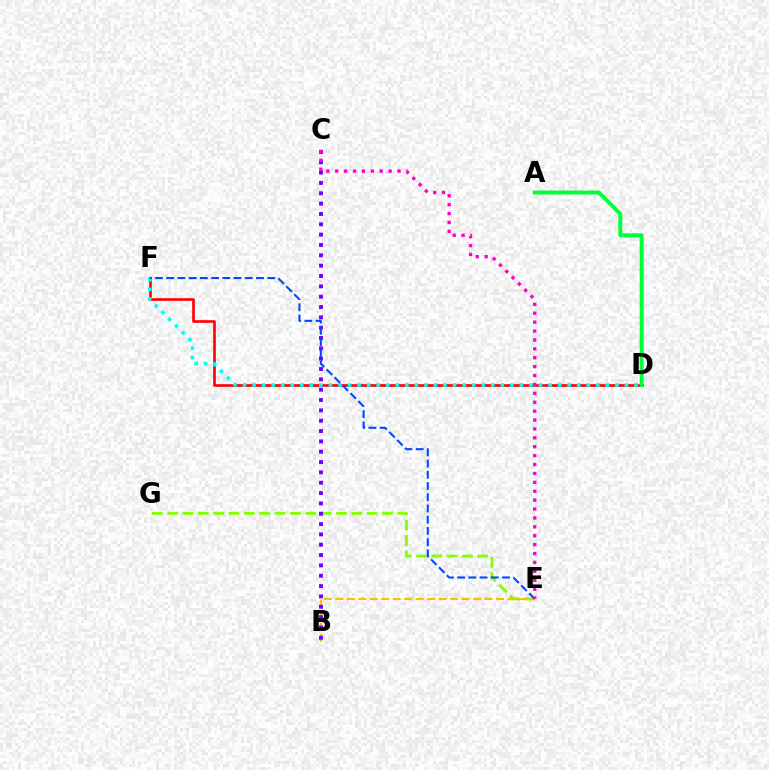{('D', 'F'): [{'color': '#ff0000', 'line_style': 'solid', 'thickness': 1.9}, {'color': '#00fff6', 'line_style': 'dotted', 'thickness': 2.59}], ('E', 'G'): [{'color': '#84ff00', 'line_style': 'dashed', 'thickness': 2.09}], ('B', 'E'): [{'color': '#ffbd00', 'line_style': 'dashed', 'thickness': 1.56}], ('B', 'C'): [{'color': '#7200ff', 'line_style': 'dotted', 'thickness': 2.81}], ('E', 'F'): [{'color': '#004bff', 'line_style': 'dashed', 'thickness': 1.53}], ('C', 'E'): [{'color': '#ff00cf', 'line_style': 'dotted', 'thickness': 2.42}], ('A', 'D'): [{'color': '#00ff39', 'line_style': 'solid', 'thickness': 2.81}]}